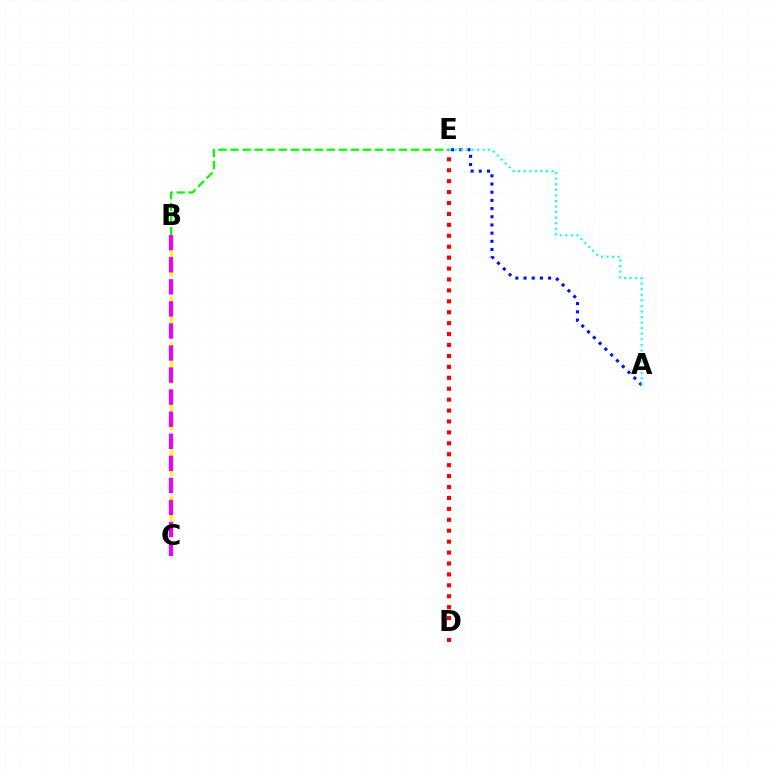{('B', 'C'): [{'color': '#fcf500', 'line_style': 'dashed', 'thickness': 2.08}, {'color': '#ee00ff', 'line_style': 'dashed', 'thickness': 3.0}], ('D', 'E'): [{'color': '#ff0000', 'line_style': 'dotted', 'thickness': 2.97}], ('A', 'E'): [{'color': '#0010ff', 'line_style': 'dotted', 'thickness': 2.22}, {'color': '#00fff6', 'line_style': 'dotted', 'thickness': 1.51}], ('B', 'E'): [{'color': '#08ff00', 'line_style': 'dashed', 'thickness': 1.63}]}